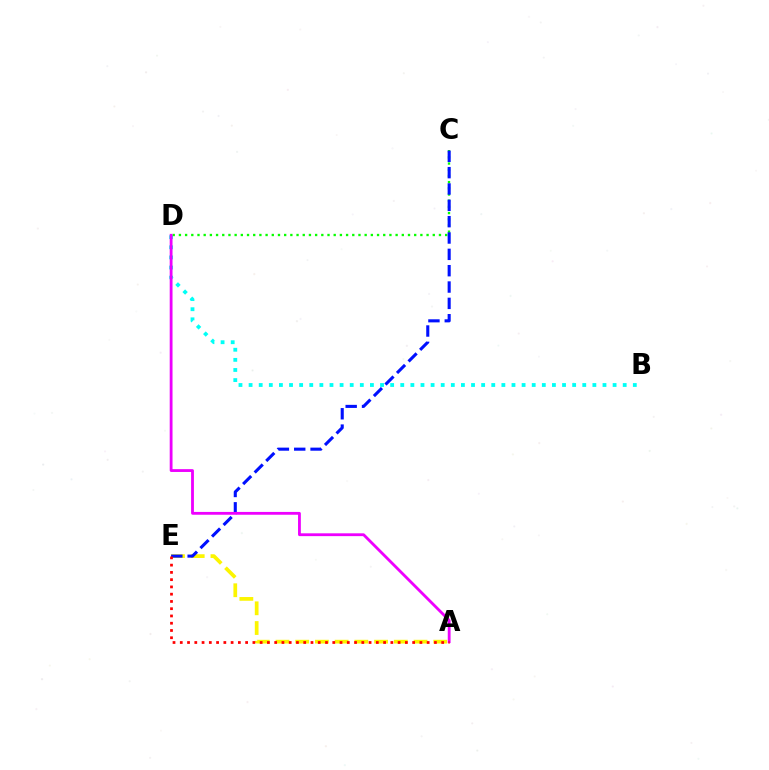{('B', 'D'): [{'color': '#00fff6', 'line_style': 'dotted', 'thickness': 2.75}], ('A', 'E'): [{'color': '#fcf500', 'line_style': 'dashed', 'thickness': 2.68}, {'color': '#ff0000', 'line_style': 'dotted', 'thickness': 1.97}], ('C', 'D'): [{'color': '#08ff00', 'line_style': 'dotted', 'thickness': 1.68}], ('C', 'E'): [{'color': '#0010ff', 'line_style': 'dashed', 'thickness': 2.22}], ('A', 'D'): [{'color': '#ee00ff', 'line_style': 'solid', 'thickness': 2.03}]}